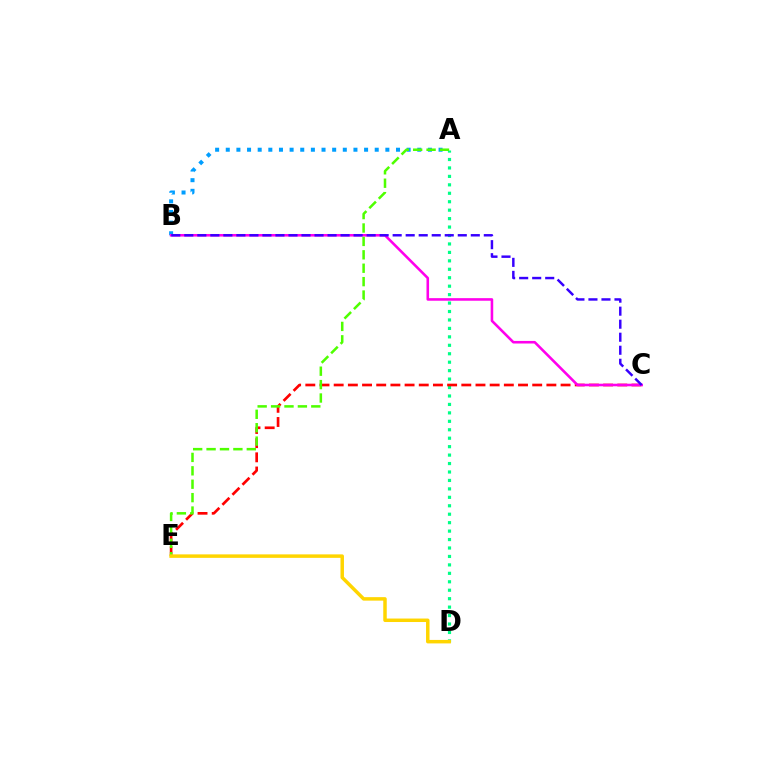{('A', 'D'): [{'color': '#00ff86', 'line_style': 'dotted', 'thickness': 2.29}], ('C', 'E'): [{'color': '#ff0000', 'line_style': 'dashed', 'thickness': 1.93}], ('A', 'B'): [{'color': '#009eff', 'line_style': 'dotted', 'thickness': 2.89}], ('B', 'C'): [{'color': '#ff00ed', 'line_style': 'solid', 'thickness': 1.86}, {'color': '#3700ff', 'line_style': 'dashed', 'thickness': 1.77}], ('A', 'E'): [{'color': '#4fff00', 'line_style': 'dashed', 'thickness': 1.82}], ('D', 'E'): [{'color': '#ffd500', 'line_style': 'solid', 'thickness': 2.51}]}